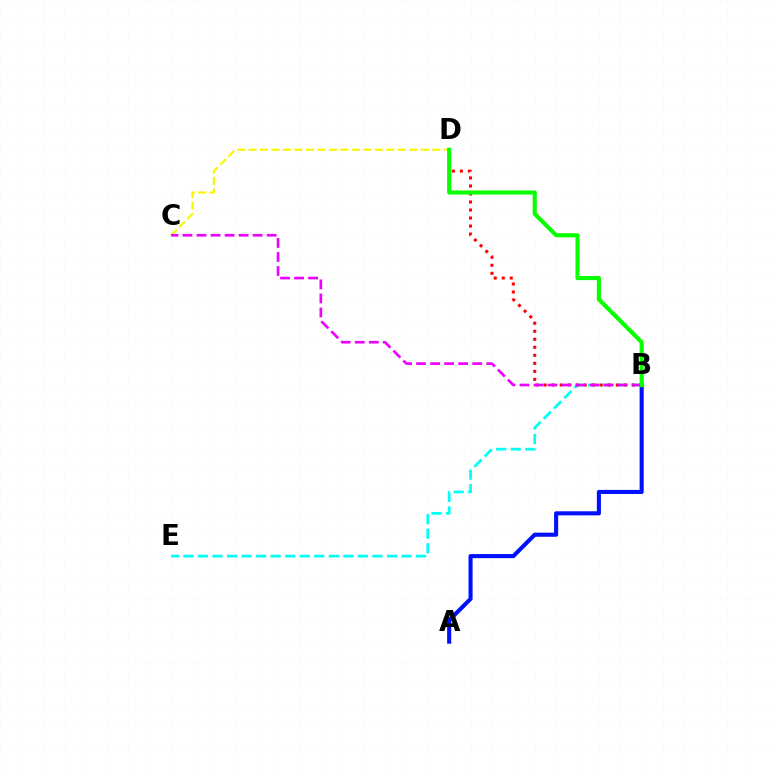{('C', 'D'): [{'color': '#fcf500', 'line_style': 'dashed', 'thickness': 1.56}], ('B', 'E'): [{'color': '#00fff6', 'line_style': 'dashed', 'thickness': 1.98}], ('B', 'D'): [{'color': '#ff0000', 'line_style': 'dotted', 'thickness': 2.18}, {'color': '#08ff00', 'line_style': 'solid', 'thickness': 2.96}], ('A', 'B'): [{'color': '#0010ff', 'line_style': 'solid', 'thickness': 2.95}], ('B', 'C'): [{'color': '#ee00ff', 'line_style': 'dashed', 'thickness': 1.91}]}